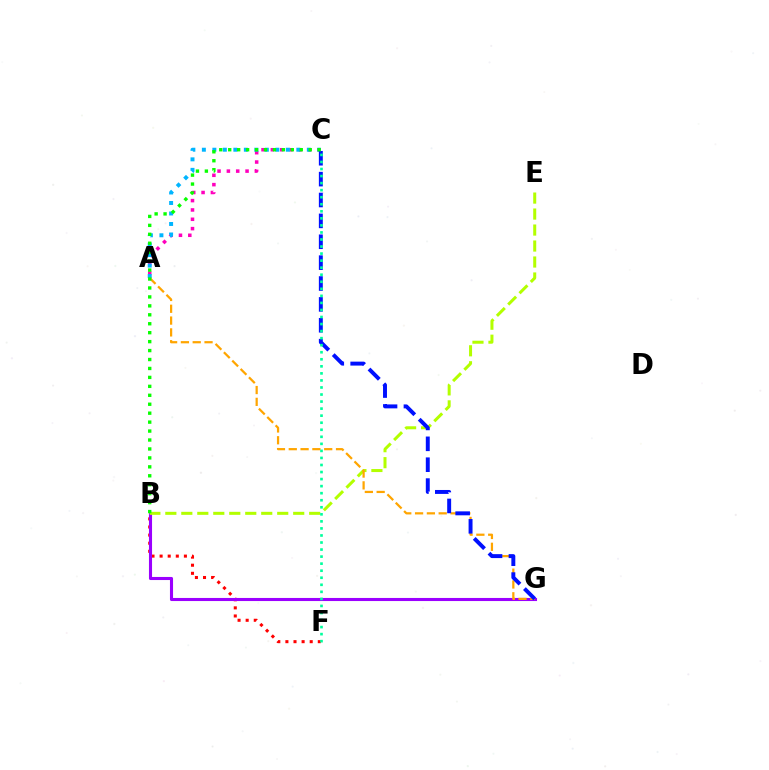{('A', 'C'): [{'color': '#ff00bd', 'line_style': 'dotted', 'thickness': 2.54}, {'color': '#00b5ff', 'line_style': 'dotted', 'thickness': 2.85}], ('B', 'F'): [{'color': '#ff0000', 'line_style': 'dotted', 'thickness': 2.2}], ('B', 'G'): [{'color': '#9b00ff', 'line_style': 'solid', 'thickness': 2.22}], ('B', 'E'): [{'color': '#b3ff00', 'line_style': 'dashed', 'thickness': 2.17}], ('A', 'G'): [{'color': '#ffa500', 'line_style': 'dashed', 'thickness': 1.61}], ('C', 'G'): [{'color': '#0010ff', 'line_style': 'dashed', 'thickness': 2.84}], ('B', 'C'): [{'color': '#08ff00', 'line_style': 'dotted', 'thickness': 2.43}], ('C', 'F'): [{'color': '#00ff9d', 'line_style': 'dotted', 'thickness': 1.91}]}